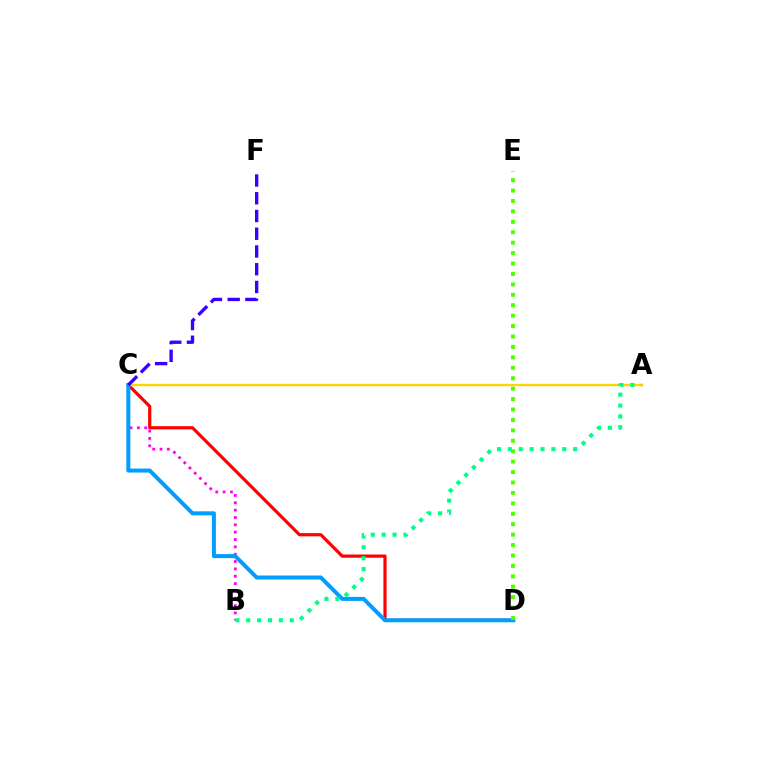{('C', 'D'): [{'color': '#ff0000', 'line_style': 'solid', 'thickness': 2.3}, {'color': '#009eff', 'line_style': 'solid', 'thickness': 2.89}], ('B', 'C'): [{'color': '#ff00ed', 'line_style': 'dotted', 'thickness': 2.0}], ('A', 'C'): [{'color': '#ffd500', 'line_style': 'solid', 'thickness': 1.67}], ('D', 'E'): [{'color': '#4fff00', 'line_style': 'dotted', 'thickness': 2.83}], ('A', 'B'): [{'color': '#00ff86', 'line_style': 'dotted', 'thickness': 2.96}], ('C', 'F'): [{'color': '#3700ff', 'line_style': 'dashed', 'thickness': 2.41}]}